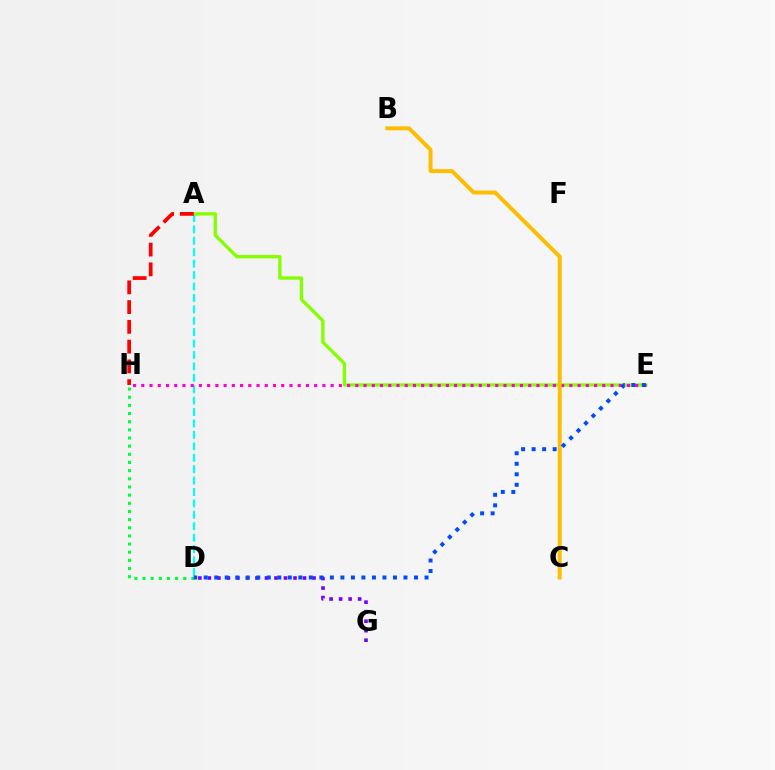{('A', 'D'): [{'color': '#00fff6', 'line_style': 'dashed', 'thickness': 1.55}], ('D', 'G'): [{'color': '#7200ff', 'line_style': 'dotted', 'thickness': 2.58}], ('A', 'E'): [{'color': '#84ff00', 'line_style': 'solid', 'thickness': 2.39}], ('E', 'H'): [{'color': '#ff00cf', 'line_style': 'dotted', 'thickness': 2.24}], ('D', 'H'): [{'color': '#00ff39', 'line_style': 'dotted', 'thickness': 2.22}], ('A', 'H'): [{'color': '#ff0000', 'line_style': 'dashed', 'thickness': 2.68}], ('B', 'C'): [{'color': '#ffbd00', 'line_style': 'solid', 'thickness': 2.84}], ('D', 'E'): [{'color': '#004bff', 'line_style': 'dotted', 'thickness': 2.86}]}